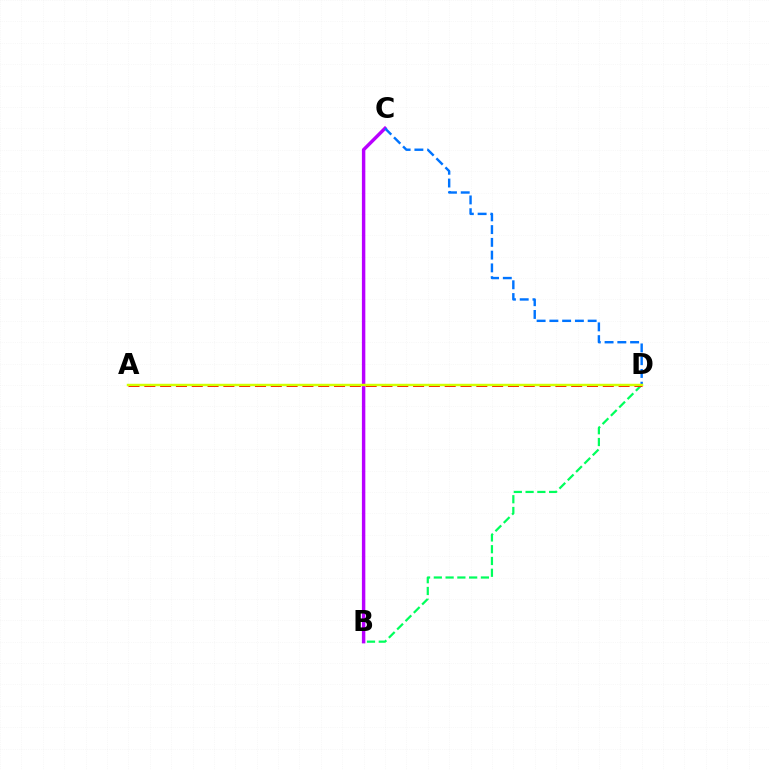{('B', 'C'): [{'color': '#b900ff', 'line_style': 'solid', 'thickness': 2.47}], ('B', 'D'): [{'color': '#00ff5c', 'line_style': 'dashed', 'thickness': 1.6}], ('C', 'D'): [{'color': '#0074ff', 'line_style': 'dashed', 'thickness': 1.73}], ('A', 'D'): [{'color': '#ff0000', 'line_style': 'dashed', 'thickness': 2.15}, {'color': '#d1ff00', 'line_style': 'solid', 'thickness': 1.77}]}